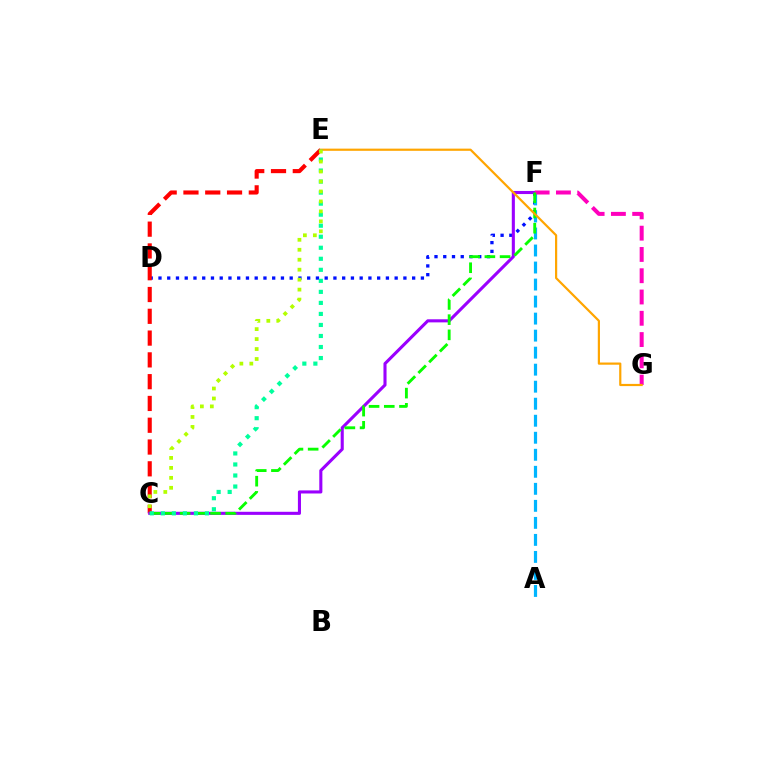{('D', 'F'): [{'color': '#0010ff', 'line_style': 'dotted', 'thickness': 2.38}], ('A', 'F'): [{'color': '#00b5ff', 'line_style': 'dashed', 'thickness': 2.31}], ('C', 'E'): [{'color': '#ff0000', 'line_style': 'dashed', 'thickness': 2.96}, {'color': '#00ff9d', 'line_style': 'dotted', 'thickness': 3.0}, {'color': '#b3ff00', 'line_style': 'dotted', 'thickness': 2.71}], ('C', 'F'): [{'color': '#9b00ff', 'line_style': 'solid', 'thickness': 2.22}, {'color': '#08ff00', 'line_style': 'dashed', 'thickness': 2.06}], ('F', 'G'): [{'color': '#ff00bd', 'line_style': 'dashed', 'thickness': 2.89}], ('E', 'G'): [{'color': '#ffa500', 'line_style': 'solid', 'thickness': 1.58}]}